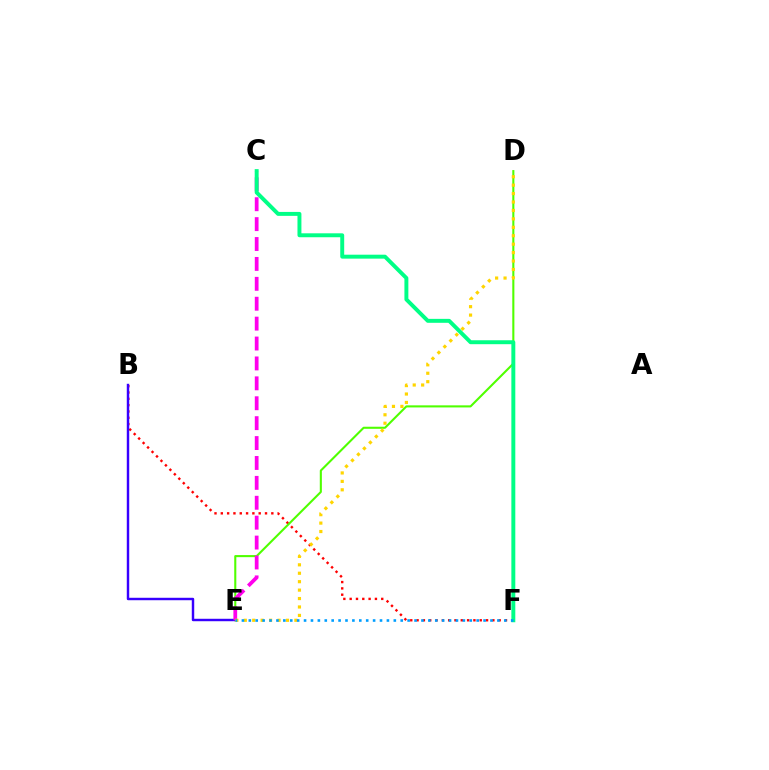{('B', 'F'): [{'color': '#ff0000', 'line_style': 'dotted', 'thickness': 1.72}], ('D', 'E'): [{'color': '#4fff00', 'line_style': 'solid', 'thickness': 1.5}, {'color': '#ffd500', 'line_style': 'dotted', 'thickness': 2.29}], ('B', 'E'): [{'color': '#3700ff', 'line_style': 'solid', 'thickness': 1.76}], ('C', 'E'): [{'color': '#ff00ed', 'line_style': 'dashed', 'thickness': 2.7}], ('C', 'F'): [{'color': '#00ff86', 'line_style': 'solid', 'thickness': 2.84}], ('E', 'F'): [{'color': '#009eff', 'line_style': 'dotted', 'thickness': 1.88}]}